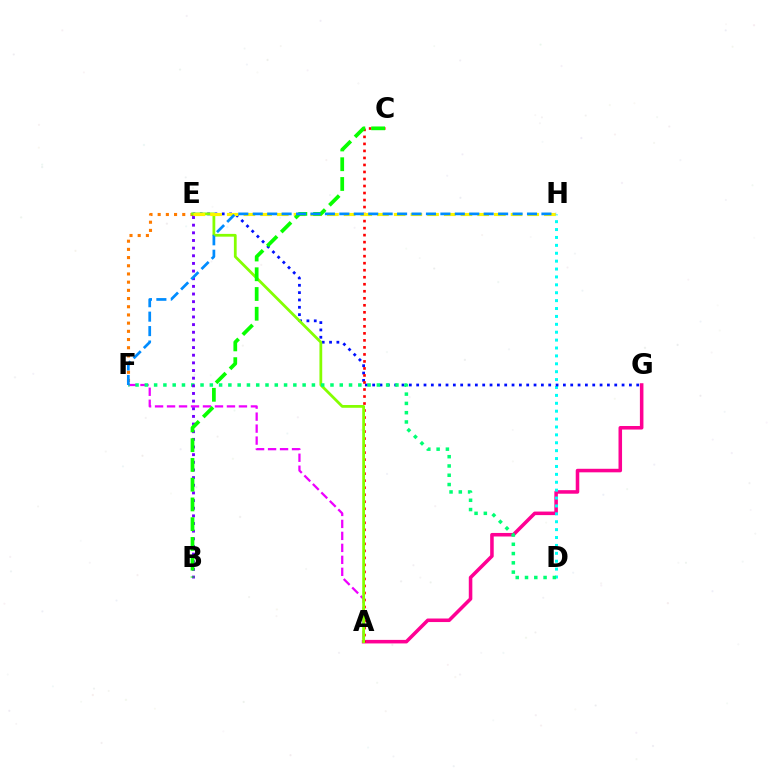{('E', 'F'): [{'color': '#ff7c00', 'line_style': 'dotted', 'thickness': 2.23}], ('A', 'F'): [{'color': '#ee00ff', 'line_style': 'dashed', 'thickness': 1.63}], ('A', 'G'): [{'color': '#ff0094', 'line_style': 'solid', 'thickness': 2.55}], ('D', 'H'): [{'color': '#00fff6', 'line_style': 'dotted', 'thickness': 2.15}], ('E', 'G'): [{'color': '#0010ff', 'line_style': 'dotted', 'thickness': 1.99}], ('A', 'C'): [{'color': '#ff0000', 'line_style': 'dotted', 'thickness': 1.91}], ('A', 'E'): [{'color': '#84ff00', 'line_style': 'solid', 'thickness': 1.99}], ('D', 'F'): [{'color': '#00ff74', 'line_style': 'dotted', 'thickness': 2.52}], ('E', 'H'): [{'color': '#fcf500', 'line_style': 'dashed', 'thickness': 2.27}], ('B', 'E'): [{'color': '#7200ff', 'line_style': 'dotted', 'thickness': 2.08}], ('B', 'C'): [{'color': '#08ff00', 'line_style': 'dashed', 'thickness': 2.68}], ('F', 'H'): [{'color': '#008cff', 'line_style': 'dashed', 'thickness': 1.96}]}